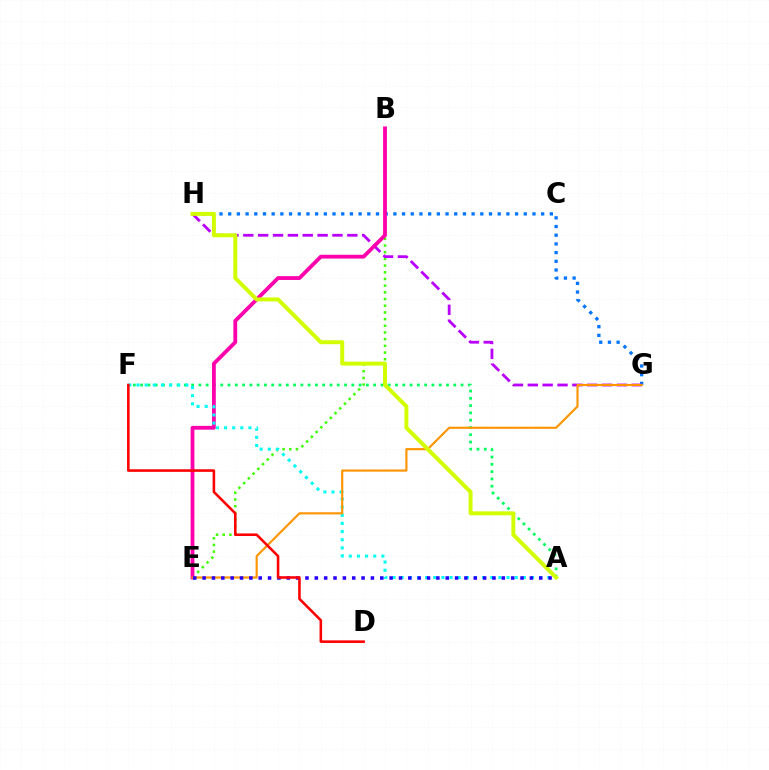{('G', 'H'): [{'color': '#0074ff', 'line_style': 'dotted', 'thickness': 2.36}, {'color': '#b900ff', 'line_style': 'dashed', 'thickness': 2.02}], ('B', 'E'): [{'color': '#3dff00', 'line_style': 'dotted', 'thickness': 1.82}, {'color': '#ff00ac', 'line_style': 'solid', 'thickness': 2.74}], ('A', 'F'): [{'color': '#00ff5c', 'line_style': 'dotted', 'thickness': 1.98}, {'color': '#00fff6', 'line_style': 'dotted', 'thickness': 2.21}], ('E', 'G'): [{'color': '#ff9400', 'line_style': 'solid', 'thickness': 1.54}], ('A', 'E'): [{'color': '#2500ff', 'line_style': 'dotted', 'thickness': 2.54}], ('D', 'F'): [{'color': '#ff0000', 'line_style': 'solid', 'thickness': 1.86}], ('A', 'H'): [{'color': '#d1ff00', 'line_style': 'solid', 'thickness': 2.85}]}